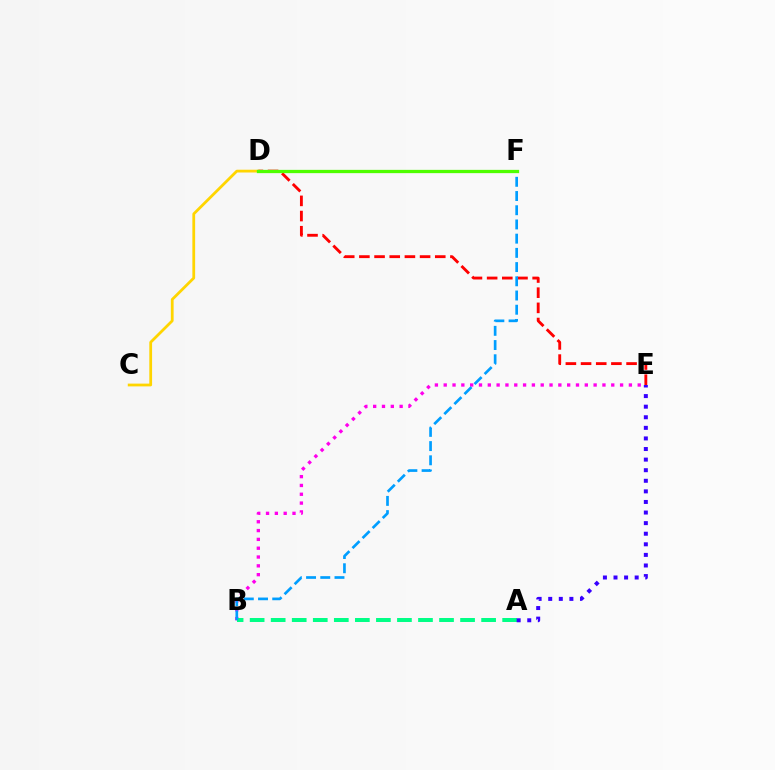{('B', 'E'): [{'color': '#ff00ed', 'line_style': 'dotted', 'thickness': 2.4}], ('A', 'B'): [{'color': '#00ff86', 'line_style': 'dashed', 'thickness': 2.86}], ('D', 'E'): [{'color': '#ff0000', 'line_style': 'dashed', 'thickness': 2.06}], ('C', 'D'): [{'color': '#ffd500', 'line_style': 'solid', 'thickness': 2.0}], ('B', 'F'): [{'color': '#009eff', 'line_style': 'dashed', 'thickness': 1.93}], ('A', 'E'): [{'color': '#3700ff', 'line_style': 'dotted', 'thickness': 2.88}], ('D', 'F'): [{'color': '#4fff00', 'line_style': 'solid', 'thickness': 2.36}]}